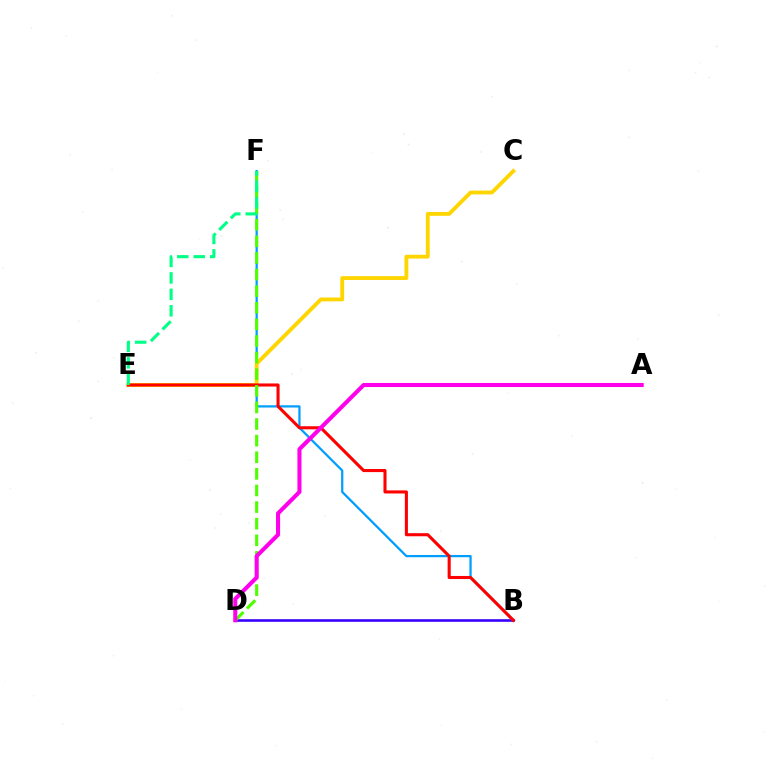{('B', 'F'): [{'color': '#009eff', 'line_style': 'solid', 'thickness': 1.62}], ('C', 'E'): [{'color': '#ffd500', 'line_style': 'solid', 'thickness': 2.77}], ('B', 'D'): [{'color': '#3700ff', 'line_style': 'solid', 'thickness': 1.87}], ('B', 'E'): [{'color': '#ff0000', 'line_style': 'solid', 'thickness': 2.22}], ('D', 'F'): [{'color': '#4fff00', 'line_style': 'dashed', 'thickness': 2.26}], ('E', 'F'): [{'color': '#00ff86', 'line_style': 'dashed', 'thickness': 2.23}], ('A', 'D'): [{'color': '#ff00ed', 'line_style': 'solid', 'thickness': 2.93}]}